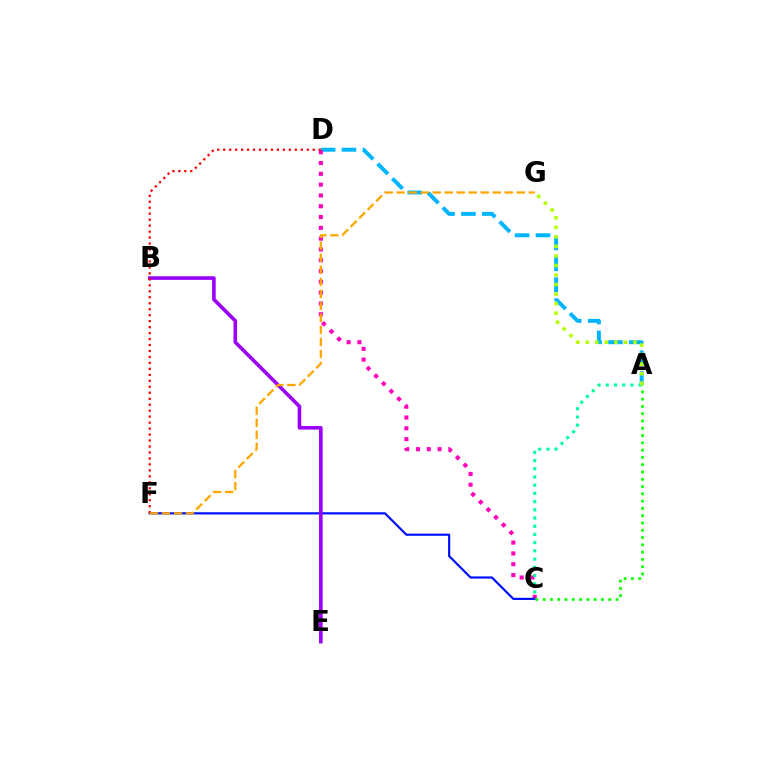{('A', 'D'): [{'color': '#00b5ff', 'line_style': 'dashed', 'thickness': 2.83}], ('C', 'D'): [{'color': '#ff00bd', 'line_style': 'dotted', 'thickness': 2.94}], ('C', 'F'): [{'color': '#0010ff', 'line_style': 'solid', 'thickness': 1.57}], ('B', 'E'): [{'color': '#9b00ff', 'line_style': 'solid', 'thickness': 2.6}], ('A', 'C'): [{'color': '#00ff9d', 'line_style': 'dotted', 'thickness': 2.23}, {'color': '#08ff00', 'line_style': 'dotted', 'thickness': 1.98}], ('A', 'G'): [{'color': '#b3ff00', 'line_style': 'dotted', 'thickness': 2.59}], ('D', 'F'): [{'color': '#ff0000', 'line_style': 'dotted', 'thickness': 1.62}], ('F', 'G'): [{'color': '#ffa500', 'line_style': 'dashed', 'thickness': 1.63}]}